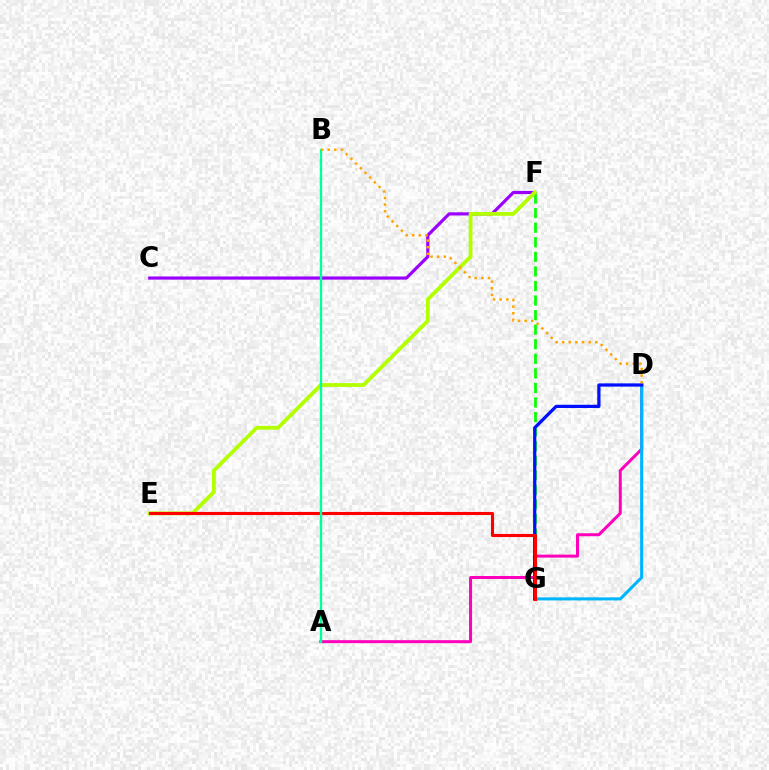{('A', 'D'): [{'color': '#ff00bd', 'line_style': 'solid', 'thickness': 2.16}], ('F', 'G'): [{'color': '#08ff00', 'line_style': 'dashed', 'thickness': 1.98}], ('D', 'G'): [{'color': '#00b5ff', 'line_style': 'solid', 'thickness': 2.22}, {'color': '#0010ff', 'line_style': 'solid', 'thickness': 2.33}], ('C', 'F'): [{'color': '#9b00ff', 'line_style': 'solid', 'thickness': 2.29}], ('E', 'F'): [{'color': '#b3ff00', 'line_style': 'solid', 'thickness': 2.74}], ('E', 'G'): [{'color': '#ff0000', 'line_style': 'solid', 'thickness': 2.24}], ('A', 'B'): [{'color': '#00ff9d', 'line_style': 'solid', 'thickness': 1.69}], ('B', 'D'): [{'color': '#ffa500', 'line_style': 'dotted', 'thickness': 1.8}]}